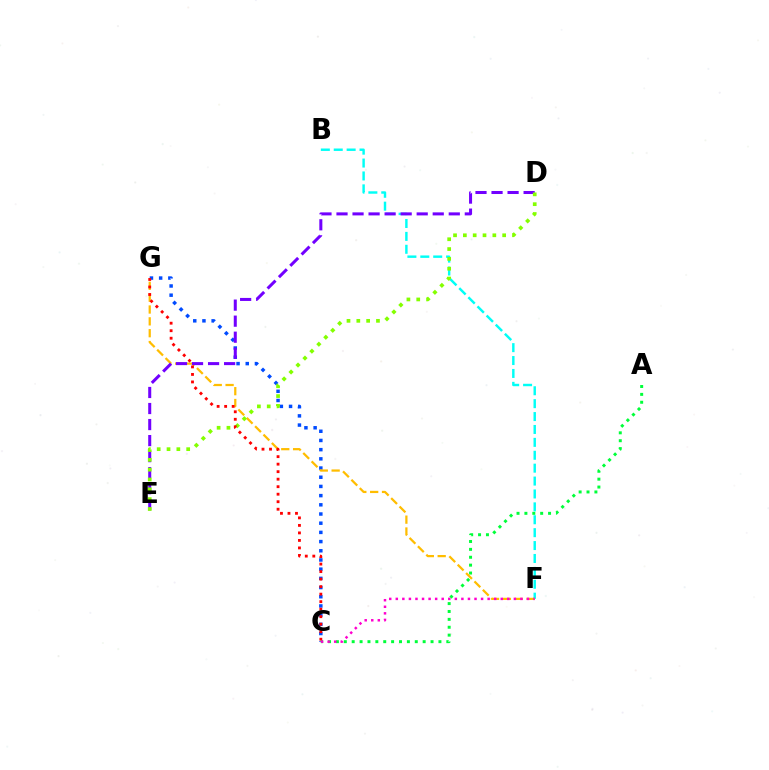{('B', 'F'): [{'color': '#00fff6', 'line_style': 'dashed', 'thickness': 1.75}], ('C', 'G'): [{'color': '#004bff', 'line_style': 'dotted', 'thickness': 2.5}, {'color': '#ff0000', 'line_style': 'dotted', 'thickness': 2.04}], ('A', 'C'): [{'color': '#00ff39', 'line_style': 'dotted', 'thickness': 2.14}], ('F', 'G'): [{'color': '#ffbd00', 'line_style': 'dashed', 'thickness': 1.61}], ('D', 'E'): [{'color': '#7200ff', 'line_style': 'dashed', 'thickness': 2.18}, {'color': '#84ff00', 'line_style': 'dotted', 'thickness': 2.67}], ('C', 'F'): [{'color': '#ff00cf', 'line_style': 'dotted', 'thickness': 1.78}]}